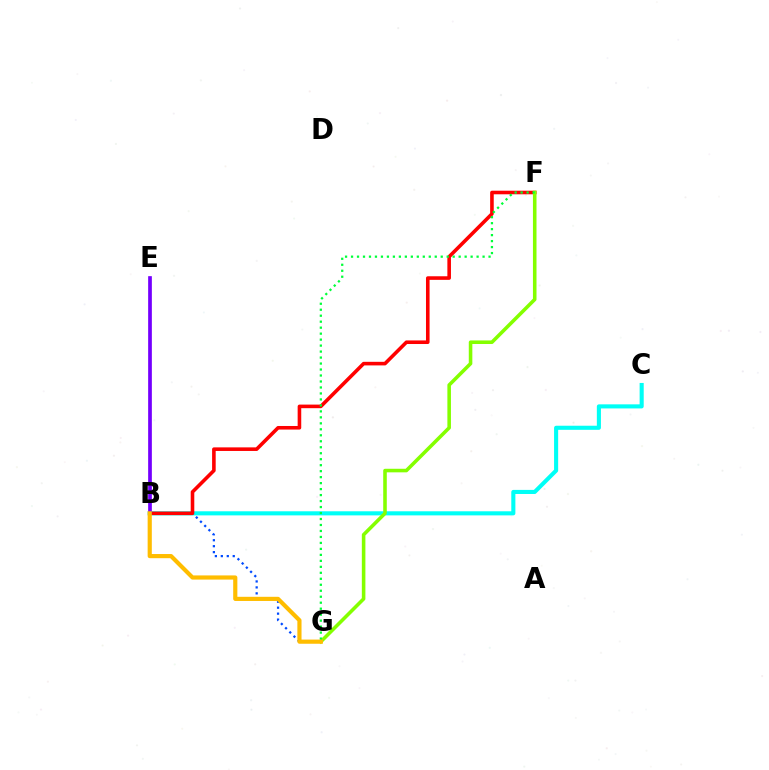{('B', 'C'): [{'color': '#00fff6', 'line_style': 'solid', 'thickness': 2.94}], ('B', 'G'): [{'color': '#004bff', 'line_style': 'dotted', 'thickness': 1.62}, {'color': '#ffbd00', 'line_style': 'solid', 'thickness': 3.0}], ('B', 'E'): [{'color': '#ff00cf', 'line_style': 'solid', 'thickness': 1.71}, {'color': '#7200ff', 'line_style': 'solid', 'thickness': 2.63}], ('B', 'F'): [{'color': '#ff0000', 'line_style': 'solid', 'thickness': 2.58}], ('F', 'G'): [{'color': '#84ff00', 'line_style': 'solid', 'thickness': 2.57}, {'color': '#00ff39', 'line_style': 'dotted', 'thickness': 1.62}]}